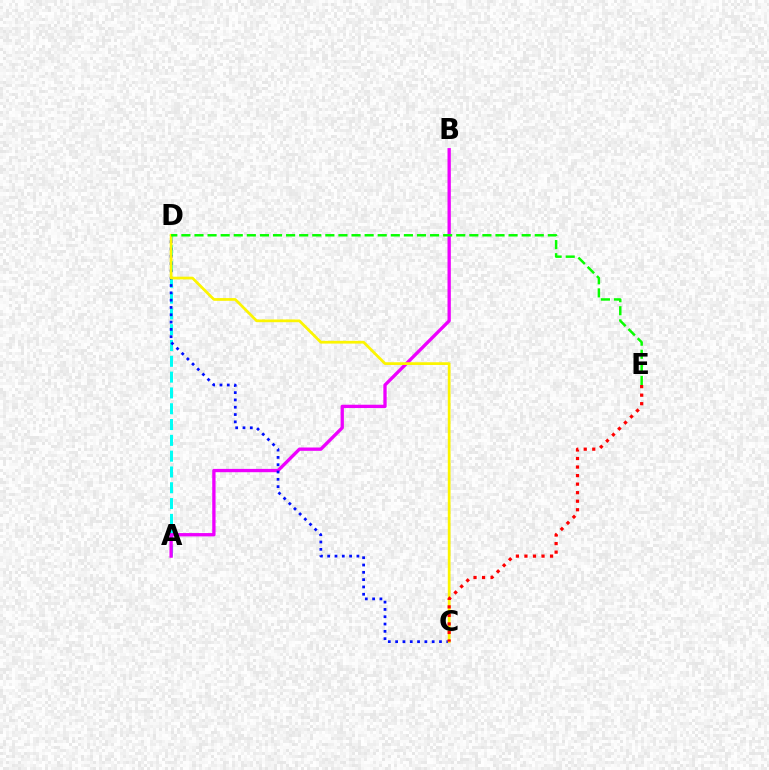{('A', 'D'): [{'color': '#00fff6', 'line_style': 'dashed', 'thickness': 2.15}], ('A', 'B'): [{'color': '#ee00ff', 'line_style': 'solid', 'thickness': 2.39}], ('C', 'D'): [{'color': '#0010ff', 'line_style': 'dotted', 'thickness': 1.99}, {'color': '#fcf500', 'line_style': 'solid', 'thickness': 1.97}], ('C', 'E'): [{'color': '#ff0000', 'line_style': 'dotted', 'thickness': 2.32}], ('D', 'E'): [{'color': '#08ff00', 'line_style': 'dashed', 'thickness': 1.78}]}